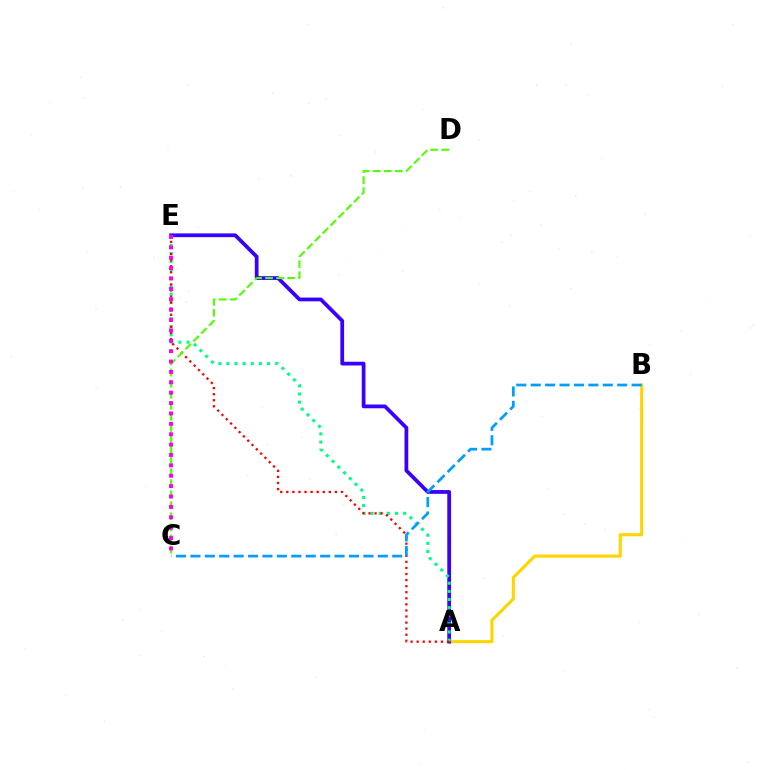{('A', 'B'): [{'color': '#ffd500', 'line_style': 'solid', 'thickness': 2.22}], ('A', 'E'): [{'color': '#3700ff', 'line_style': 'solid', 'thickness': 2.7}, {'color': '#00ff86', 'line_style': 'dotted', 'thickness': 2.21}, {'color': '#ff0000', 'line_style': 'dotted', 'thickness': 1.65}], ('B', 'C'): [{'color': '#009eff', 'line_style': 'dashed', 'thickness': 1.96}], ('C', 'D'): [{'color': '#4fff00', 'line_style': 'dashed', 'thickness': 1.5}], ('C', 'E'): [{'color': '#ff00ed', 'line_style': 'dotted', 'thickness': 2.82}]}